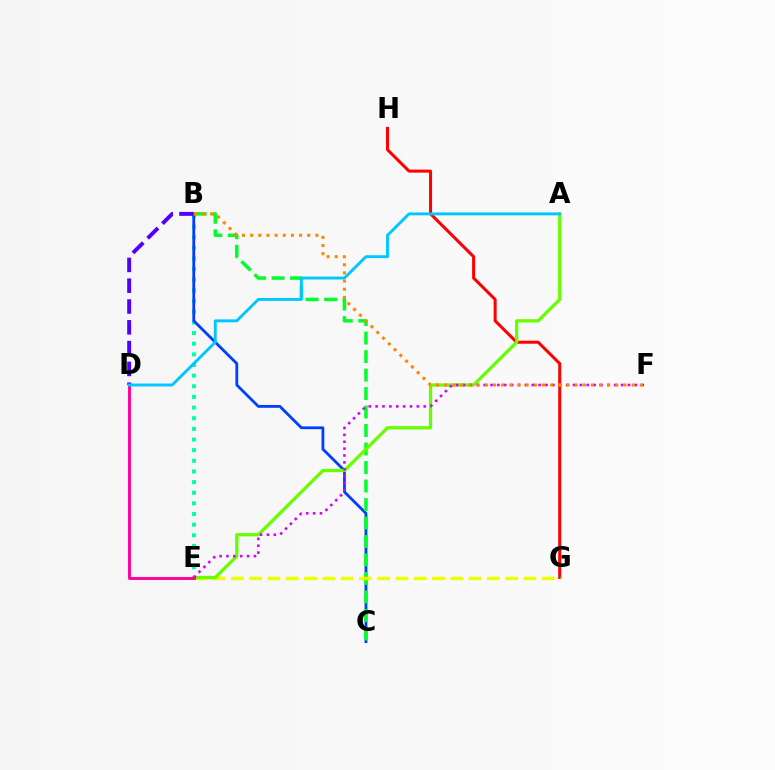{('B', 'E'): [{'color': '#00ffaf', 'line_style': 'dotted', 'thickness': 2.89}], ('G', 'H'): [{'color': '#ff0000', 'line_style': 'solid', 'thickness': 2.17}], ('B', 'C'): [{'color': '#003fff', 'line_style': 'solid', 'thickness': 2.02}, {'color': '#00ff27', 'line_style': 'dashed', 'thickness': 2.51}], ('B', 'D'): [{'color': '#4f00ff', 'line_style': 'dashed', 'thickness': 2.83}], ('E', 'G'): [{'color': '#eeff00', 'line_style': 'dashed', 'thickness': 2.48}], ('A', 'E'): [{'color': '#66ff00', 'line_style': 'solid', 'thickness': 2.35}], ('E', 'F'): [{'color': '#d600ff', 'line_style': 'dotted', 'thickness': 1.87}], ('D', 'E'): [{'color': '#ff00a0', 'line_style': 'solid', 'thickness': 2.1}], ('A', 'D'): [{'color': '#00c7ff', 'line_style': 'solid', 'thickness': 2.08}], ('B', 'F'): [{'color': '#ff8800', 'line_style': 'dotted', 'thickness': 2.21}]}